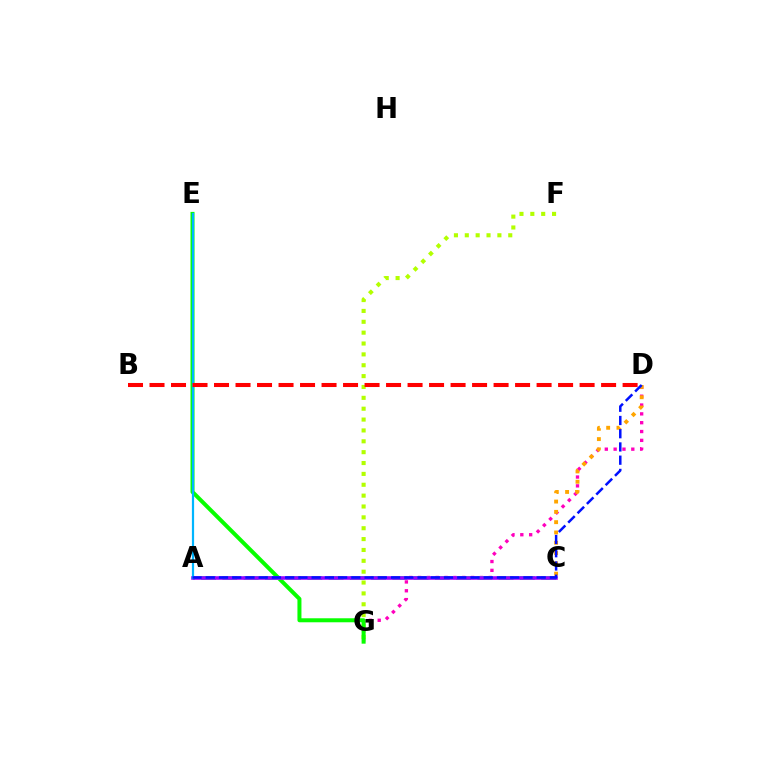{('F', 'G'): [{'color': '#b3ff00', 'line_style': 'dotted', 'thickness': 2.95}], ('D', 'G'): [{'color': '#ff00bd', 'line_style': 'dotted', 'thickness': 2.4}], ('E', 'G'): [{'color': '#08ff00', 'line_style': 'solid', 'thickness': 2.88}], ('A', 'C'): [{'color': '#00ff9d', 'line_style': 'dashed', 'thickness': 2.89}, {'color': '#9b00ff', 'line_style': 'solid', 'thickness': 2.58}], ('C', 'D'): [{'color': '#ffa500', 'line_style': 'dotted', 'thickness': 2.8}], ('A', 'E'): [{'color': '#00b5ff', 'line_style': 'solid', 'thickness': 1.59}], ('A', 'D'): [{'color': '#0010ff', 'line_style': 'dashed', 'thickness': 1.8}], ('B', 'D'): [{'color': '#ff0000', 'line_style': 'dashed', 'thickness': 2.92}]}